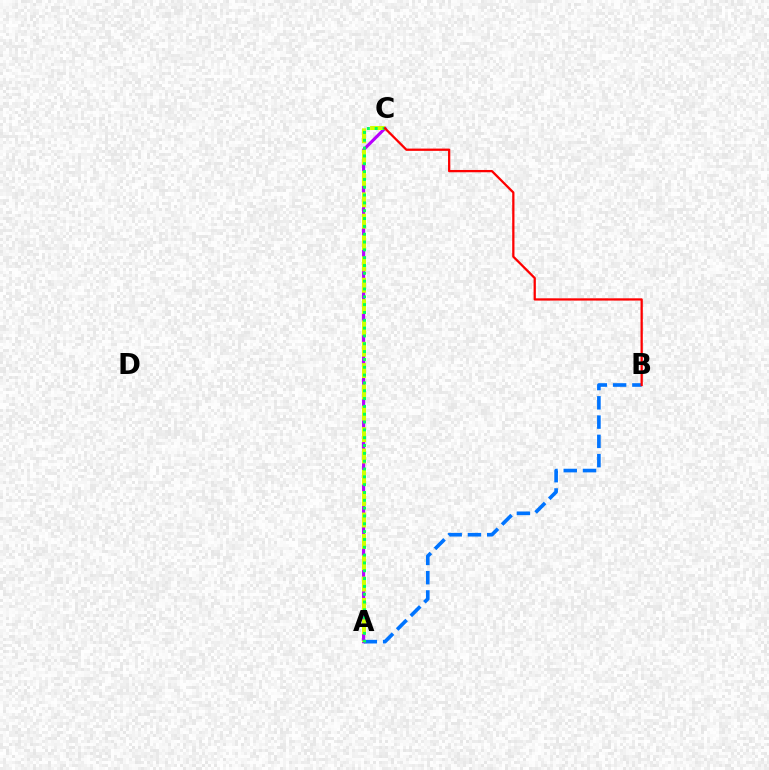{('A', 'B'): [{'color': '#0074ff', 'line_style': 'dashed', 'thickness': 2.62}], ('A', 'C'): [{'color': '#b900ff', 'line_style': 'solid', 'thickness': 2.25}, {'color': '#d1ff00', 'line_style': 'dashed', 'thickness': 2.9}, {'color': '#00ff5c', 'line_style': 'dotted', 'thickness': 2.13}], ('B', 'C'): [{'color': '#ff0000', 'line_style': 'solid', 'thickness': 1.64}]}